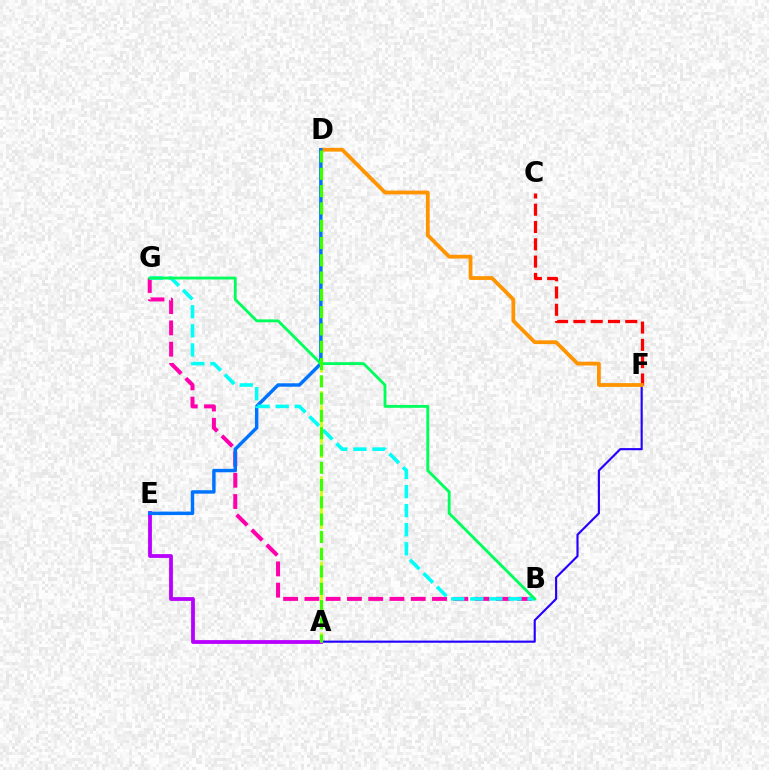{('A', 'F'): [{'color': '#2500ff', 'line_style': 'solid', 'thickness': 1.54}], ('C', 'F'): [{'color': '#ff0000', 'line_style': 'dashed', 'thickness': 2.35}], ('D', 'F'): [{'color': '#ff9400', 'line_style': 'solid', 'thickness': 2.72}], ('B', 'G'): [{'color': '#ff00ac', 'line_style': 'dashed', 'thickness': 2.89}, {'color': '#00fff6', 'line_style': 'dashed', 'thickness': 2.59}, {'color': '#00ff5c', 'line_style': 'solid', 'thickness': 2.05}], ('A', 'E'): [{'color': '#b900ff', 'line_style': 'solid', 'thickness': 2.74}], ('A', 'D'): [{'color': '#d1ff00', 'line_style': 'dashed', 'thickness': 1.93}, {'color': '#3dff00', 'line_style': 'dashed', 'thickness': 2.35}], ('D', 'E'): [{'color': '#0074ff', 'line_style': 'solid', 'thickness': 2.48}]}